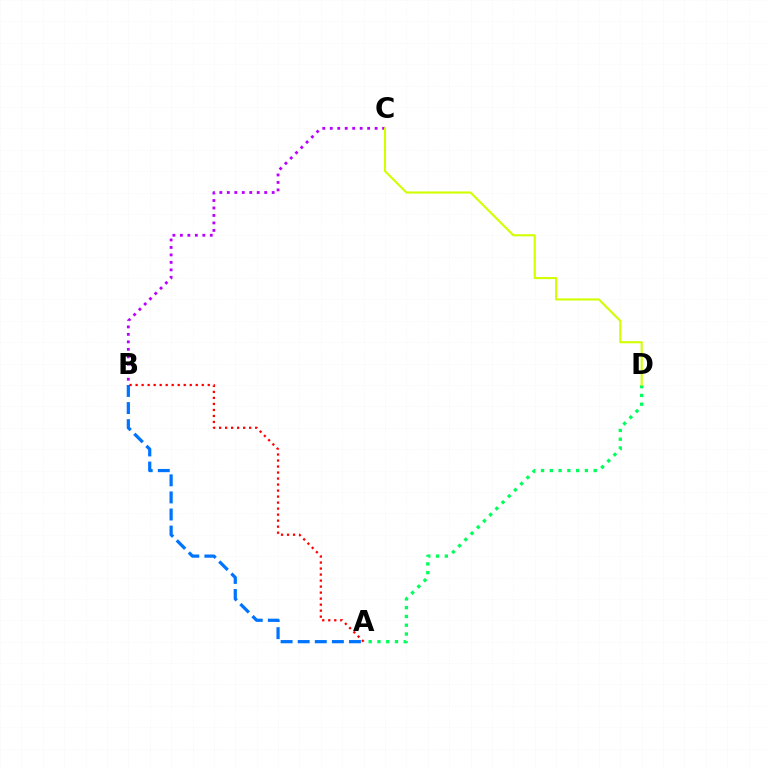{('A', 'B'): [{'color': '#0074ff', 'line_style': 'dashed', 'thickness': 2.32}, {'color': '#ff0000', 'line_style': 'dotted', 'thickness': 1.63}], ('A', 'D'): [{'color': '#00ff5c', 'line_style': 'dotted', 'thickness': 2.38}], ('B', 'C'): [{'color': '#b900ff', 'line_style': 'dotted', 'thickness': 2.03}], ('C', 'D'): [{'color': '#d1ff00', 'line_style': 'solid', 'thickness': 1.51}]}